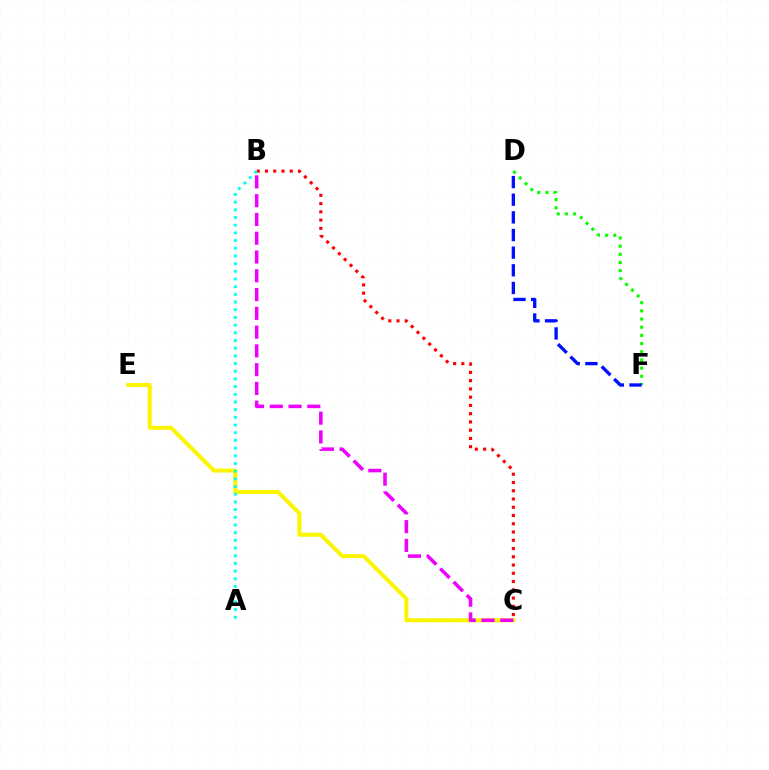{('C', 'E'): [{'color': '#fcf500', 'line_style': 'solid', 'thickness': 2.9}], ('D', 'F'): [{'color': '#08ff00', 'line_style': 'dotted', 'thickness': 2.22}, {'color': '#0010ff', 'line_style': 'dashed', 'thickness': 2.4}], ('B', 'C'): [{'color': '#ff0000', 'line_style': 'dotted', 'thickness': 2.24}, {'color': '#ee00ff', 'line_style': 'dashed', 'thickness': 2.55}], ('A', 'B'): [{'color': '#00fff6', 'line_style': 'dotted', 'thickness': 2.09}]}